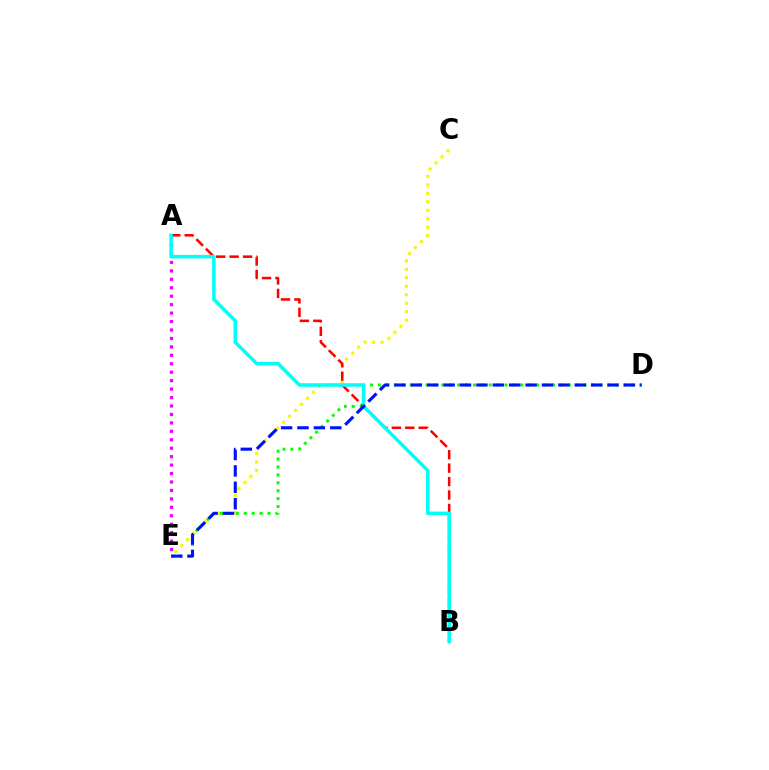{('C', 'E'): [{'color': '#fcf500', 'line_style': 'dotted', 'thickness': 2.3}], ('D', 'E'): [{'color': '#08ff00', 'line_style': 'dotted', 'thickness': 2.15}, {'color': '#0010ff', 'line_style': 'dashed', 'thickness': 2.23}], ('A', 'B'): [{'color': '#ff0000', 'line_style': 'dashed', 'thickness': 1.83}, {'color': '#00fff6', 'line_style': 'solid', 'thickness': 2.54}], ('A', 'E'): [{'color': '#ee00ff', 'line_style': 'dotted', 'thickness': 2.29}]}